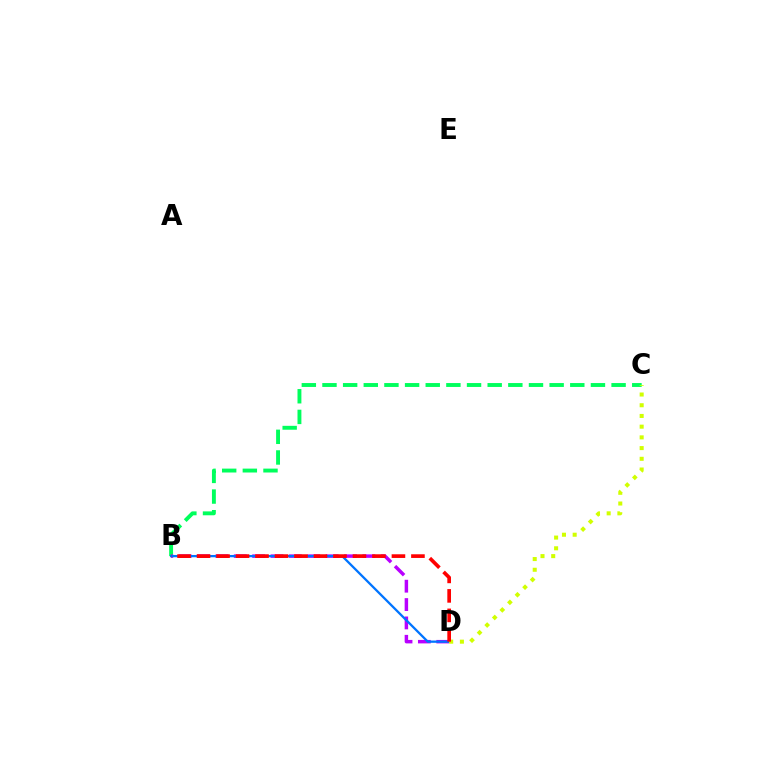{('B', 'C'): [{'color': '#00ff5c', 'line_style': 'dashed', 'thickness': 2.81}], ('B', 'D'): [{'color': '#b900ff', 'line_style': 'dashed', 'thickness': 2.5}, {'color': '#0074ff', 'line_style': 'solid', 'thickness': 1.64}, {'color': '#ff0000', 'line_style': 'dashed', 'thickness': 2.65}], ('C', 'D'): [{'color': '#d1ff00', 'line_style': 'dotted', 'thickness': 2.91}]}